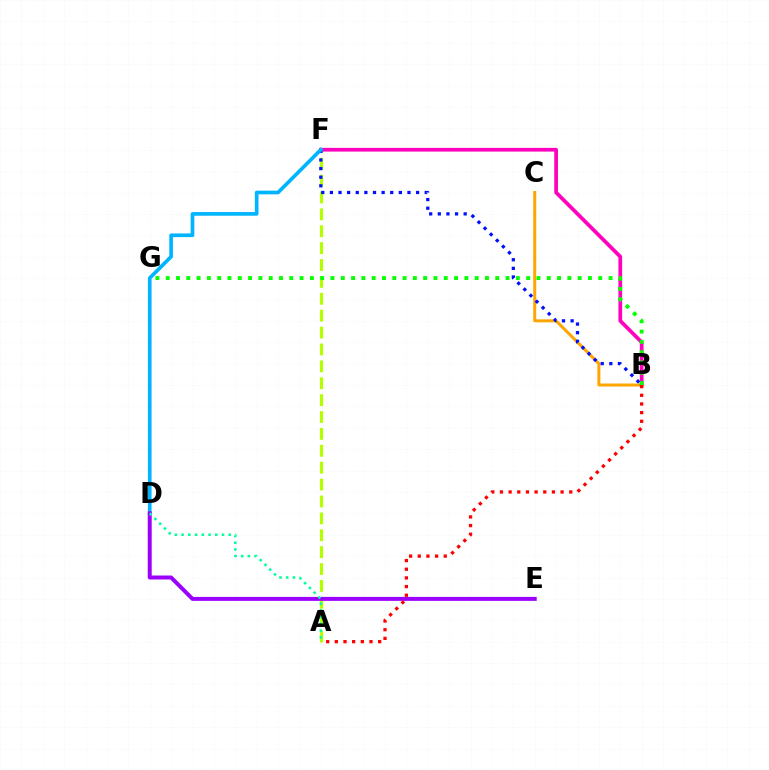{('A', 'F'): [{'color': '#b3ff00', 'line_style': 'dashed', 'thickness': 2.29}], ('B', 'C'): [{'color': '#ffa500', 'line_style': 'solid', 'thickness': 2.15}], ('B', 'F'): [{'color': '#ff00bd', 'line_style': 'solid', 'thickness': 2.68}, {'color': '#0010ff', 'line_style': 'dotted', 'thickness': 2.34}], ('B', 'G'): [{'color': '#08ff00', 'line_style': 'dotted', 'thickness': 2.8}], ('D', 'F'): [{'color': '#00b5ff', 'line_style': 'solid', 'thickness': 2.65}], ('D', 'E'): [{'color': '#9b00ff', 'line_style': 'solid', 'thickness': 2.86}], ('A', 'D'): [{'color': '#00ff9d', 'line_style': 'dotted', 'thickness': 1.83}], ('A', 'B'): [{'color': '#ff0000', 'line_style': 'dotted', 'thickness': 2.35}]}